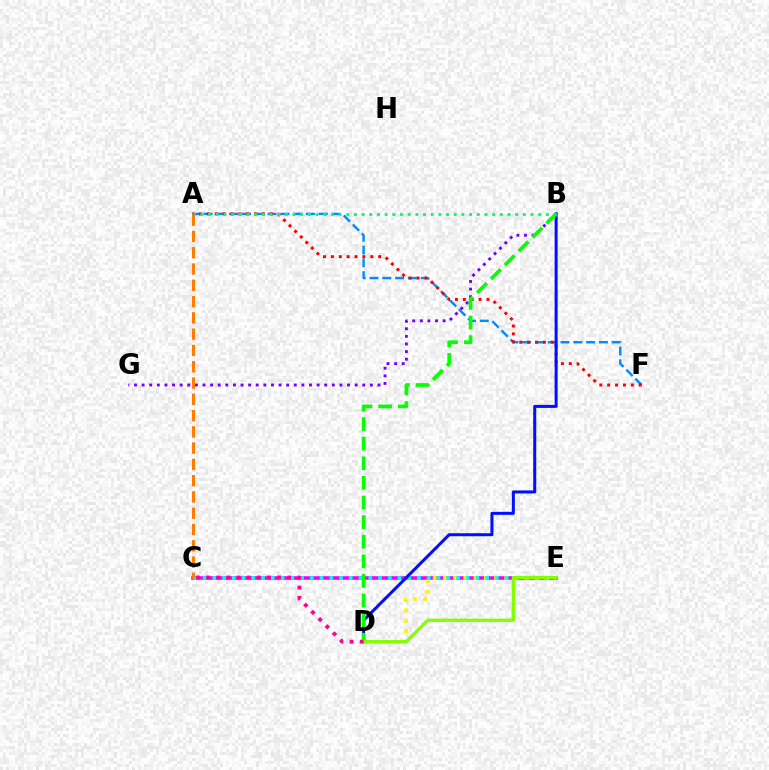{('A', 'F'): [{'color': '#008cff', 'line_style': 'dashed', 'thickness': 1.74}, {'color': '#ff0000', 'line_style': 'dotted', 'thickness': 2.14}], ('B', 'G'): [{'color': '#7200ff', 'line_style': 'dotted', 'thickness': 2.07}], ('C', 'E'): [{'color': '#ee00ff', 'line_style': 'solid', 'thickness': 2.57}, {'color': '#00fff6', 'line_style': 'dotted', 'thickness': 2.65}], ('D', 'E'): [{'color': '#fcf500', 'line_style': 'dotted', 'thickness': 2.78}, {'color': '#84ff00', 'line_style': 'solid', 'thickness': 2.35}], ('B', 'D'): [{'color': '#0010ff', 'line_style': 'solid', 'thickness': 2.18}, {'color': '#08ff00', 'line_style': 'dashed', 'thickness': 2.66}], ('A', 'B'): [{'color': '#00ff74', 'line_style': 'dotted', 'thickness': 2.09}], ('A', 'C'): [{'color': '#ff7c00', 'line_style': 'dashed', 'thickness': 2.21}], ('C', 'D'): [{'color': '#ff0094', 'line_style': 'dotted', 'thickness': 2.75}]}